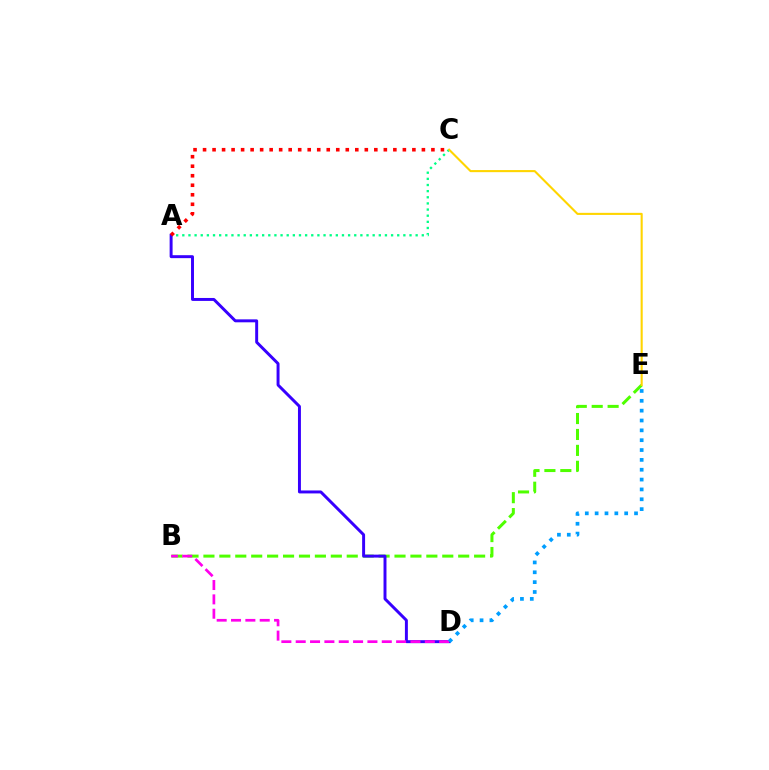{('B', 'E'): [{'color': '#4fff00', 'line_style': 'dashed', 'thickness': 2.16}], ('A', 'C'): [{'color': '#00ff86', 'line_style': 'dotted', 'thickness': 1.67}, {'color': '#ff0000', 'line_style': 'dotted', 'thickness': 2.59}], ('A', 'D'): [{'color': '#3700ff', 'line_style': 'solid', 'thickness': 2.13}], ('C', 'E'): [{'color': '#ffd500', 'line_style': 'solid', 'thickness': 1.51}], ('B', 'D'): [{'color': '#ff00ed', 'line_style': 'dashed', 'thickness': 1.95}], ('D', 'E'): [{'color': '#009eff', 'line_style': 'dotted', 'thickness': 2.68}]}